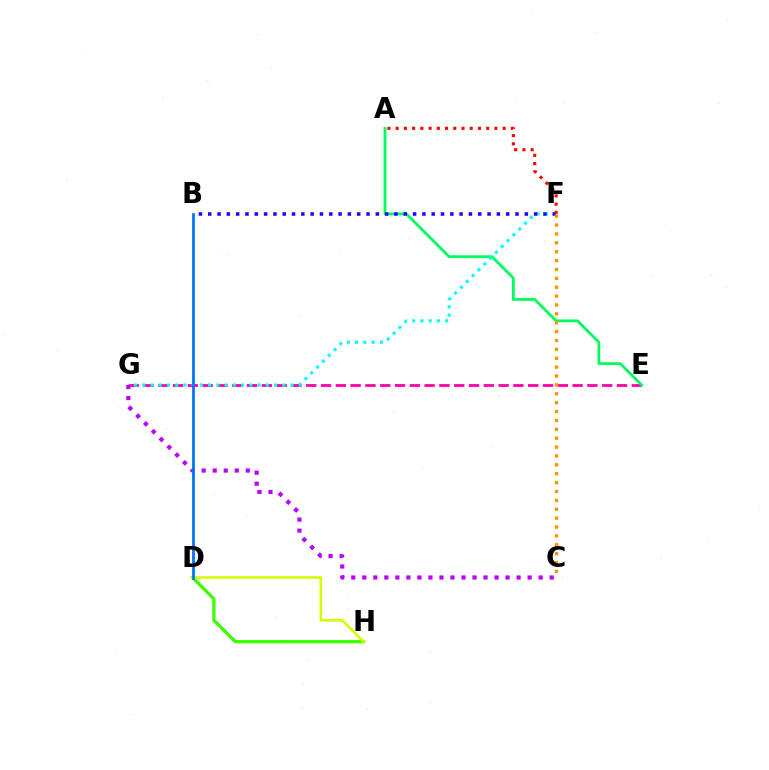{('D', 'H'): [{'color': '#3dff00', 'line_style': 'solid', 'thickness': 2.37}, {'color': '#d1ff00', 'line_style': 'solid', 'thickness': 1.86}], ('E', 'G'): [{'color': '#ff00ac', 'line_style': 'dashed', 'thickness': 2.01}], ('A', 'E'): [{'color': '#00ff5c', 'line_style': 'solid', 'thickness': 2.0}], ('F', 'G'): [{'color': '#00fff6', 'line_style': 'dotted', 'thickness': 2.24}], ('C', 'G'): [{'color': '#b900ff', 'line_style': 'dotted', 'thickness': 2.99}], ('B', 'F'): [{'color': '#2500ff', 'line_style': 'dotted', 'thickness': 2.53}], ('B', 'D'): [{'color': '#0074ff', 'line_style': 'solid', 'thickness': 2.0}], ('A', 'F'): [{'color': '#ff0000', 'line_style': 'dotted', 'thickness': 2.24}], ('C', 'F'): [{'color': '#ff9400', 'line_style': 'dotted', 'thickness': 2.41}]}